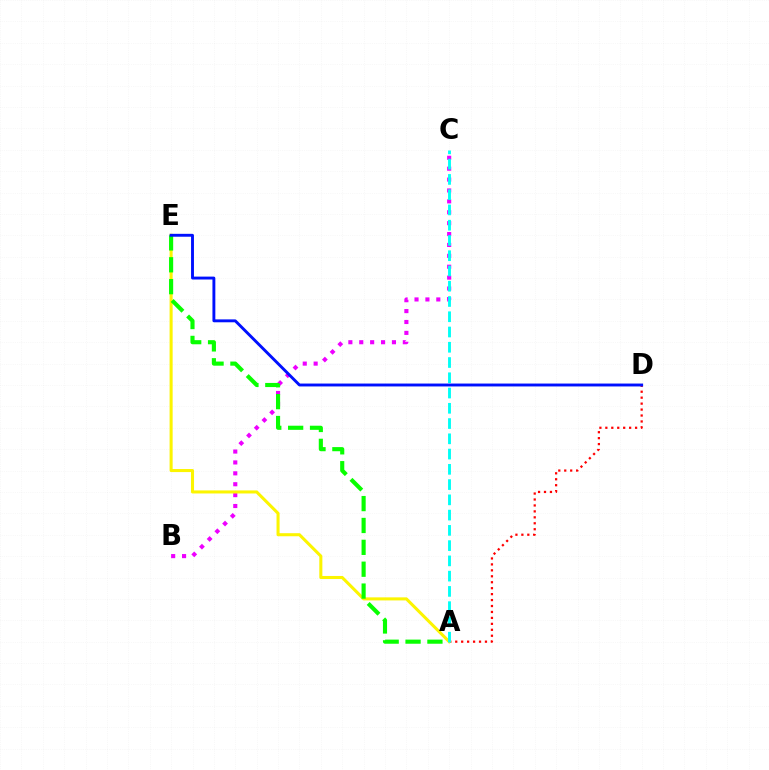{('A', 'D'): [{'color': '#ff0000', 'line_style': 'dotted', 'thickness': 1.62}], ('B', 'C'): [{'color': '#ee00ff', 'line_style': 'dotted', 'thickness': 2.96}], ('A', 'E'): [{'color': '#fcf500', 'line_style': 'solid', 'thickness': 2.2}, {'color': '#08ff00', 'line_style': 'dashed', 'thickness': 2.97}], ('D', 'E'): [{'color': '#0010ff', 'line_style': 'solid', 'thickness': 2.08}], ('A', 'C'): [{'color': '#00fff6', 'line_style': 'dashed', 'thickness': 2.07}]}